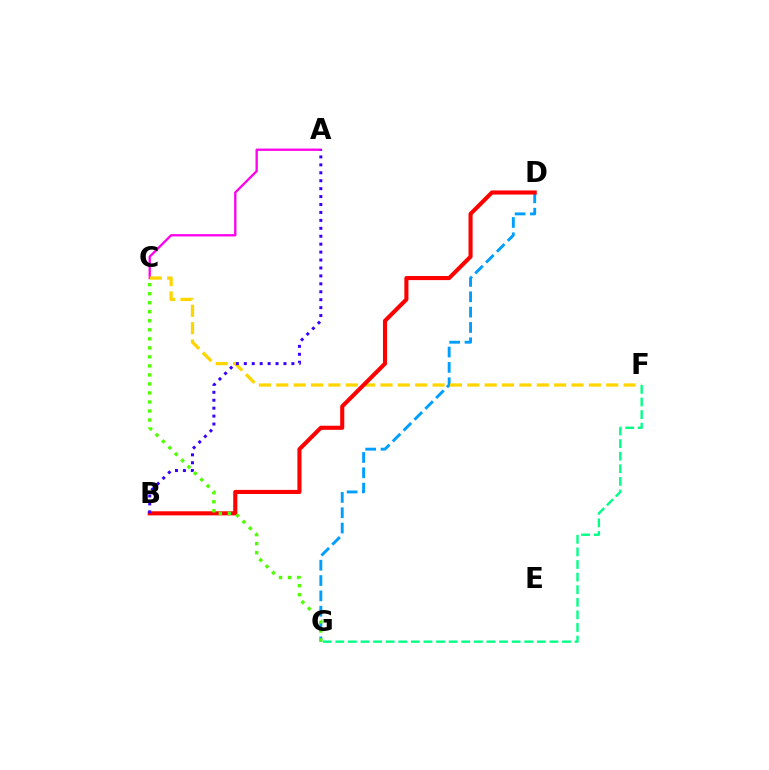{('A', 'C'): [{'color': '#ff00ed', 'line_style': 'solid', 'thickness': 1.67}], ('D', 'G'): [{'color': '#009eff', 'line_style': 'dashed', 'thickness': 2.08}], ('C', 'F'): [{'color': '#ffd500', 'line_style': 'dashed', 'thickness': 2.36}], ('B', 'D'): [{'color': '#ff0000', 'line_style': 'solid', 'thickness': 2.95}], ('A', 'B'): [{'color': '#3700ff', 'line_style': 'dotted', 'thickness': 2.16}], ('F', 'G'): [{'color': '#00ff86', 'line_style': 'dashed', 'thickness': 1.71}], ('C', 'G'): [{'color': '#4fff00', 'line_style': 'dotted', 'thickness': 2.45}]}